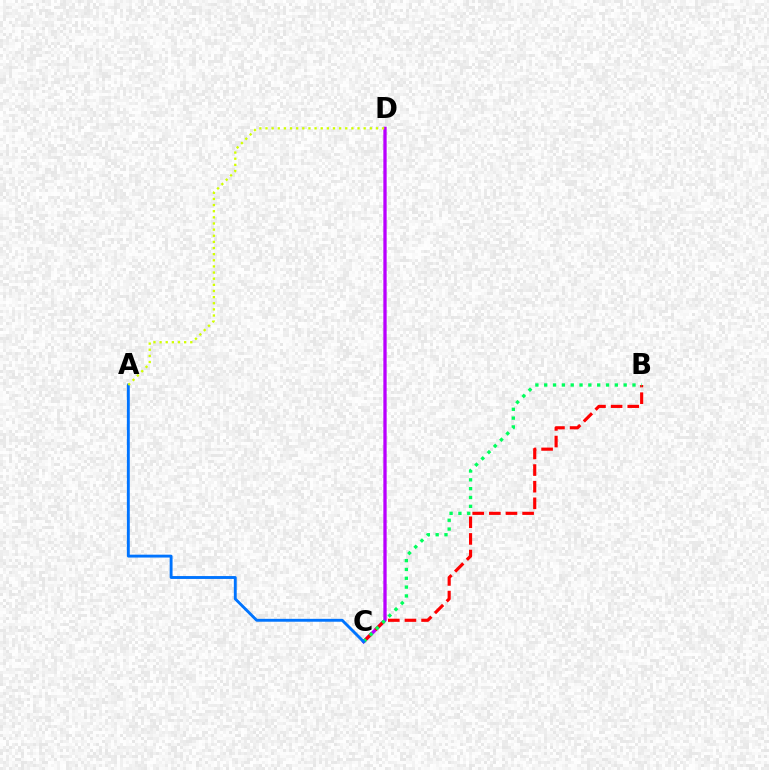{('C', 'D'): [{'color': '#b900ff', 'line_style': 'solid', 'thickness': 2.39}], ('B', 'C'): [{'color': '#ff0000', 'line_style': 'dashed', 'thickness': 2.26}, {'color': '#00ff5c', 'line_style': 'dotted', 'thickness': 2.4}], ('A', 'C'): [{'color': '#0074ff', 'line_style': 'solid', 'thickness': 2.08}], ('A', 'D'): [{'color': '#d1ff00', 'line_style': 'dotted', 'thickness': 1.67}]}